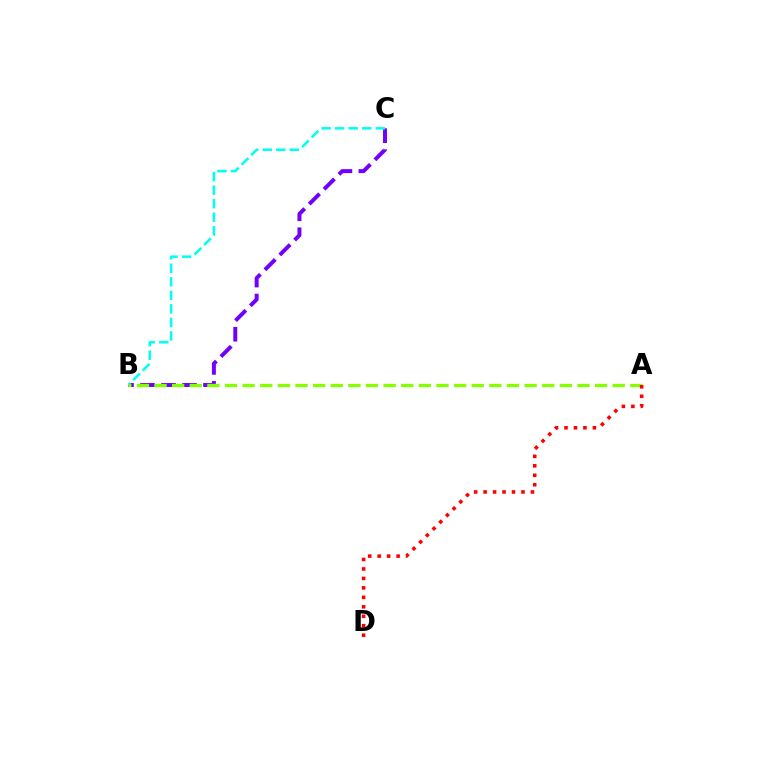{('B', 'C'): [{'color': '#7200ff', 'line_style': 'dashed', 'thickness': 2.85}, {'color': '#00fff6', 'line_style': 'dashed', 'thickness': 1.84}], ('A', 'B'): [{'color': '#84ff00', 'line_style': 'dashed', 'thickness': 2.39}], ('A', 'D'): [{'color': '#ff0000', 'line_style': 'dotted', 'thickness': 2.57}]}